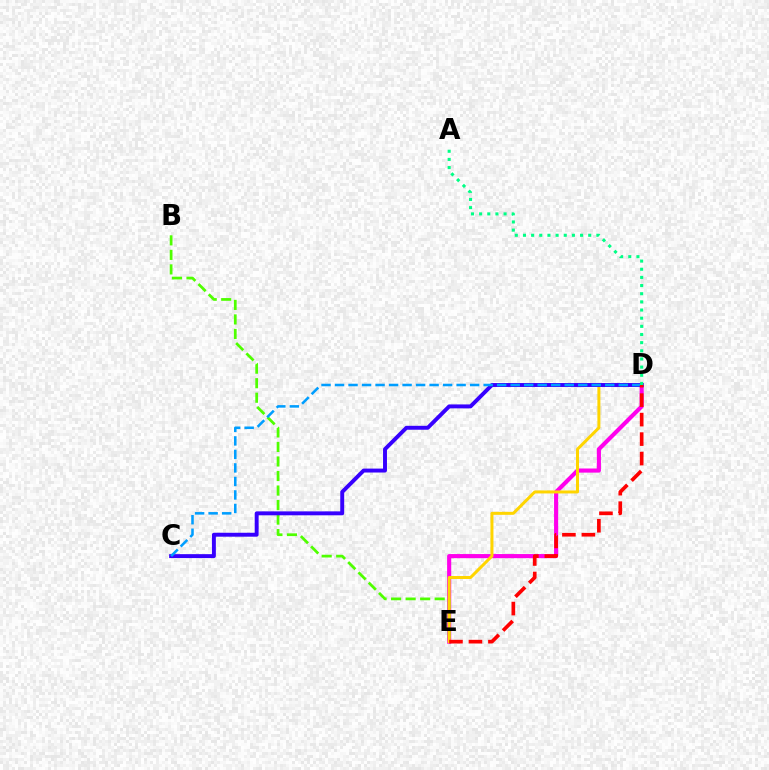{('D', 'E'): [{'color': '#ff00ed', 'line_style': 'solid', 'thickness': 2.96}, {'color': '#ffd500', 'line_style': 'solid', 'thickness': 2.16}, {'color': '#ff0000', 'line_style': 'dashed', 'thickness': 2.65}], ('B', 'E'): [{'color': '#4fff00', 'line_style': 'dashed', 'thickness': 1.97}], ('C', 'D'): [{'color': '#3700ff', 'line_style': 'solid', 'thickness': 2.83}, {'color': '#009eff', 'line_style': 'dashed', 'thickness': 1.84}], ('A', 'D'): [{'color': '#00ff86', 'line_style': 'dotted', 'thickness': 2.22}]}